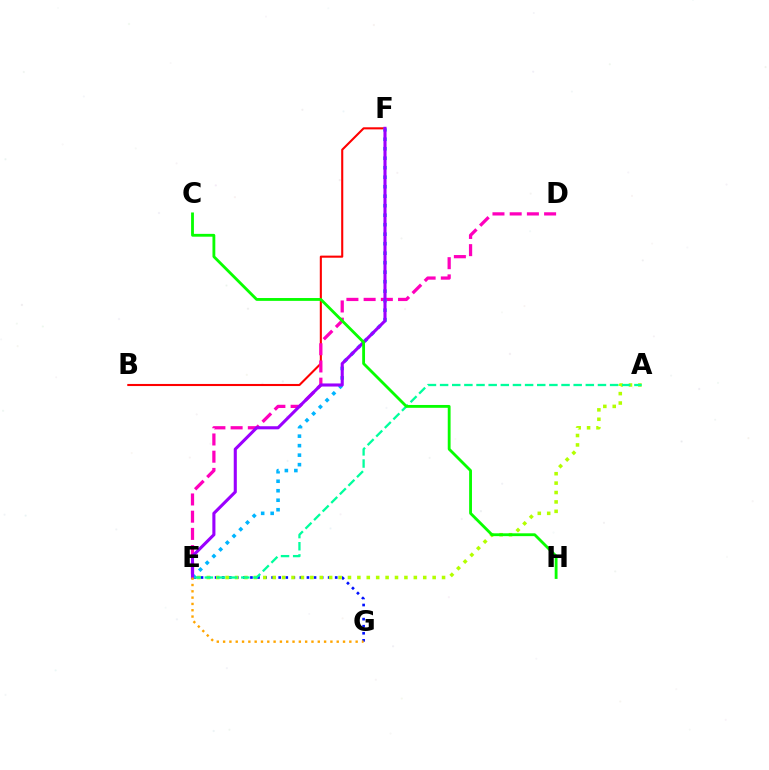{('E', 'G'): [{'color': '#0010ff', 'line_style': 'dotted', 'thickness': 1.92}, {'color': '#ffa500', 'line_style': 'dotted', 'thickness': 1.71}], ('B', 'F'): [{'color': '#ff0000', 'line_style': 'solid', 'thickness': 1.51}], ('A', 'E'): [{'color': '#b3ff00', 'line_style': 'dotted', 'thickness': 2.56}, {'color': '#00ff9d', 'line_style': 'dashed', 'thickness': 1.65}], ('D', 'E'): [{'color': '#ff00bd', 'line_style': 'dashed', 'thickness': 2.34}], ('E', 'F'): [{'color': '#00b5ff', 'line_style': 'dotted', 'thickness': 2.58}, {'color': '#9b00ff', 'line_style': 'solid', 'thickness': 2.22}], ('C', 'H'): [{'color': '#08ff00', 'line_style': 'solid', 'thickness': 2.04}]}